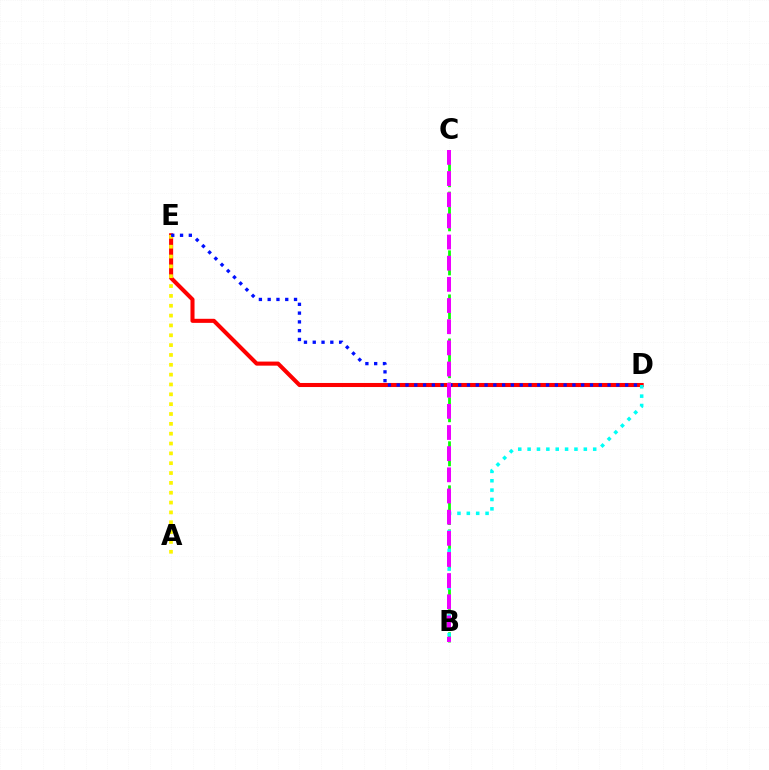{('B', 'C'): [{'color': '#08ff00', 'line_style': 'dashed', 'thickness': 2.0}, {'color': '#ee00ff', 'line_style': 'dashed', 'thickness': 2.87}], ('D', 'E'): [{'color': '#ff0000', 'line_style': 'solid', 'thickness': 2.93}, {'color': '#0010ff', 'line_style': 'dotted', 'thickness': 2.39}], ('A', 'E'): [{'color': '#fcf500', 'line_style': 'dotted', 'thickness': 2.67}], ('B', 'D'): [{'color': '#00fff6', 'line_style': 'dotted', 'thickness': 2.55}]}